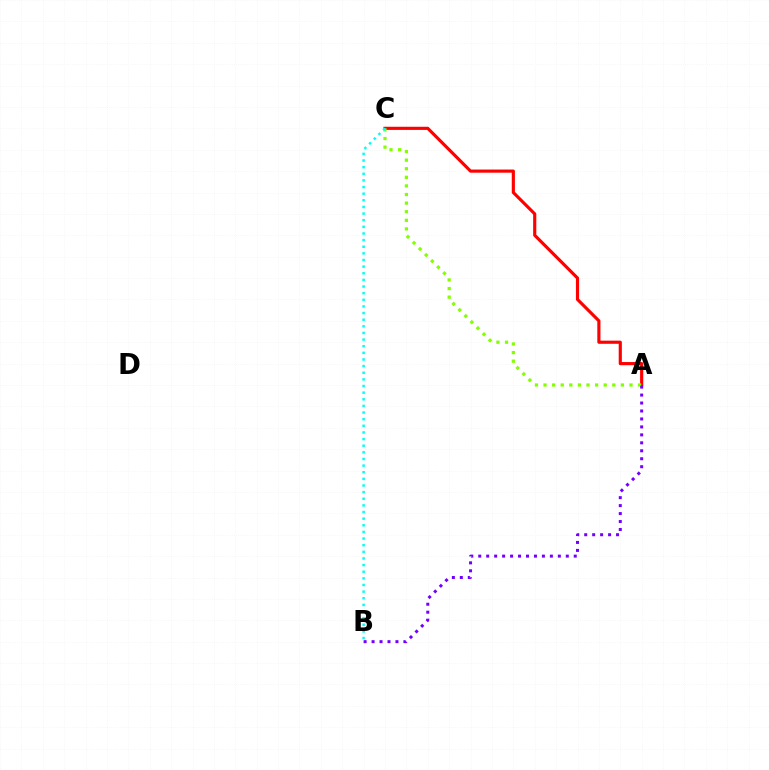{('A', 'C'): [{'color': '#ff0000', 'line_style': 'solid', 'thickness': 2.27}, {'color': '#84ff00', 'line_style': 'dotted', 'thickness': 2.34}], ('A', 'B'): [{'color': '#7200ff', 'line_style': 'dotted', 'thickness': 2.16}], ('B', 'C'): [{'color': '#00fff6', 'line_style': 'dotted', 'thickness': 1.8}]}